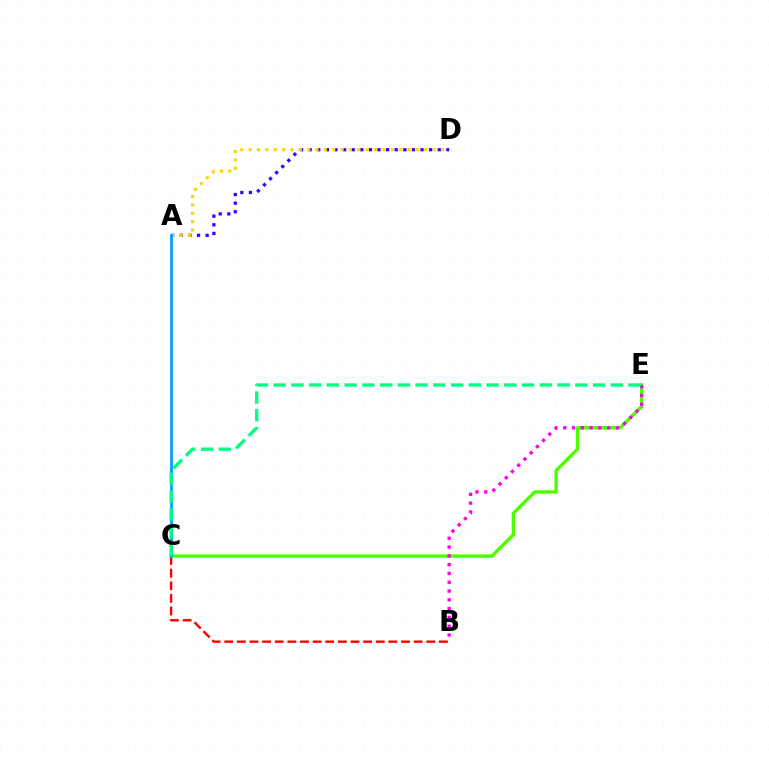{('A', 'D'): [{'color': '#3700ff', 'line_style': 'dotted', 'thickness': 2.34}, {'color': '#ffd500', 'line_style': 'dotted', 'thickness': 2.27}], ('B', 'C'): [{'color': '#ff0000', 'line_style': 'dashed', 'thickness': 1.72}], ('C', 'E'): [{'color': '#4fff00', 'line_style': 'solid', 'thickness': 2.45}, {'color': '#00ff86', 'line_style': 'dashed', 'thickness': 2.41}], ('B', 'E'): [{'color': '#ff00ed', 'line_style': 'dotted', 'thickness': 2.39}], ('A', 'C'): [{'color': '#009eff', 'line_style': 'solid', 'thickness': 1.98}]}